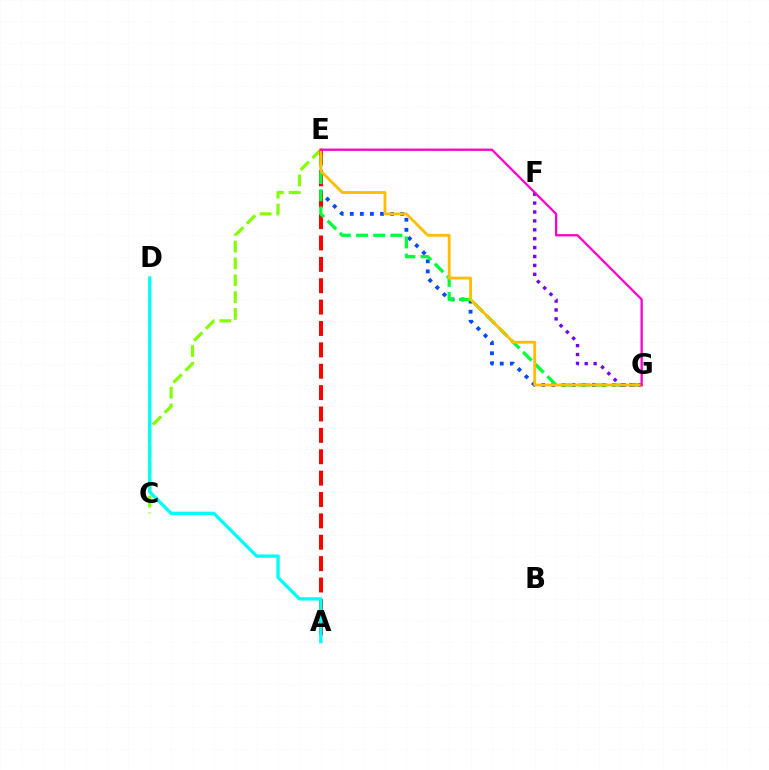{('E', 'G'): [{'color': '#004bff', 'line_style': 'dotted', 'thickness': 2.74}, {'color': '#00ff39', 'line_style': 'dashed', 'thickness': 2.33}, {'color': '#ffbd00', 'line_style': 'solid', 'thickness': 2.04}, {'color': '#ff00cf', 'line_style': 'solid', 'thickness': 1.66}], ('C', 'E'): [{'color': '#84ff00', 'line_style': 'dashed', 'thickness': 2.29}], ('A', 'E'): [{'color': '#ff0000', 'line_style': 'dashed', 'thickness': 2.9}], ('F', 'G'): [{'color': '#7200ff', 'line_style': 'dotted', 'thickness': 2.42}], ('A', 'D'): [{'color': '#00fff6', 'line_style': 'solid', 'thickness': 2.4}]}